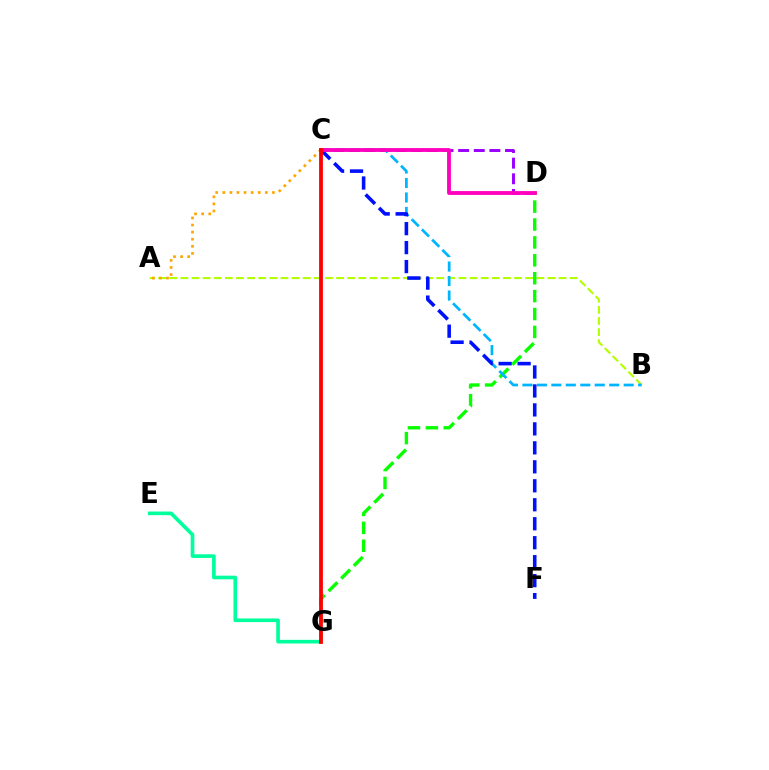{('E', 'G'): [{'color': '#00ff9d', 'line_style': 'solid', 'thickness': 2.63}], ('A', 'B'): [{'color': '#b3ff00', 'line_style': 'dashed', 'thickness': 1.51}], ('C', 'D'): [{'color': '#9b00ff', 'line_style': 'dashed', 'thickness': 2.12}, {'color': '#ff00bd', 'line_style': 'solid', 'thickness': 2.76}], ('D', 'G'): [{'color': '#08ff00', 'line_style': 'dashed', 'thickness': 2.43}], ('B', 'C'): [{'color': '#00b5ff', 'line_style': 'dashed', 'thickness': 1.97}], ('A', 'C'): [{'color': '#ffa500', 'line_style': 'dotted', 'thickness': 1.93}], ('C', 'F'): [{'color': '#0010ff', 'line_style': 'dashed', 'thickness': 2.58}], ('C', 'G'): [{'color': '#ff0000', 'line_style': 'solid', 'thickness': 2.72}]}